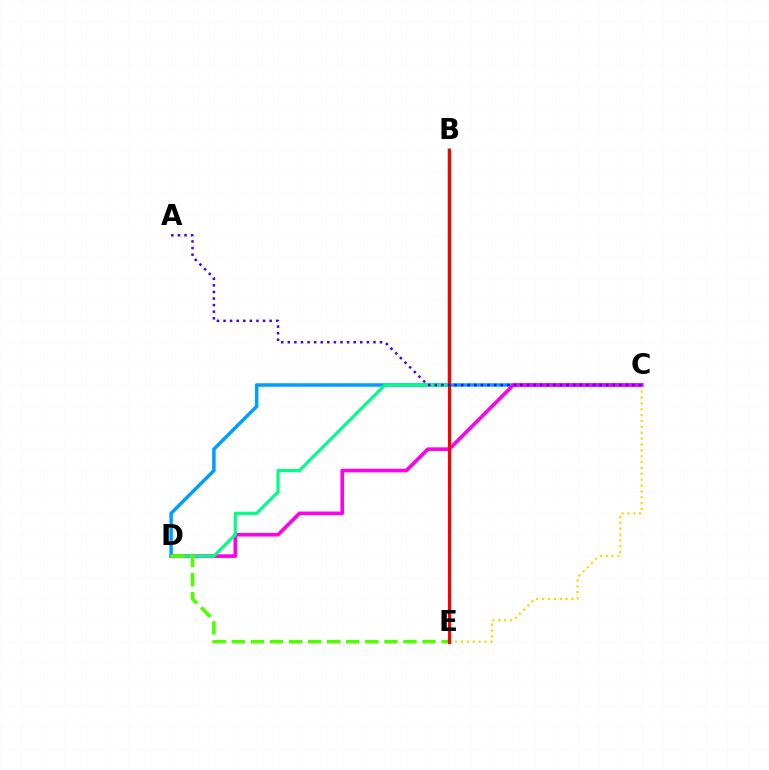{('C', 'D'): [{'color': '#009eff', 'line_style': 'solid', 'thickness': 2.53}, {'color': '#ff00ed', 'line_style': 'solid', 'thickness': 2.61}], ('C', 'E'): [{'color': '#ffd500', 'line_style': 'dotted', 'thickness': 1.59}], ('B', 'D'): [{'color': '#00ff86', 'line_style': 'solid', 'thickness': 2.3}], ('D', 'E'): [{'color': '#4fff00', 'line_style': 'dashed', 'thickness': 2.59}], ('B', 'E'): [{'color': '#ff0000', 'line_style': 'solid', 'thickness': 2.28}], ('A', 'C'): [{'color': '#3700ff', 'line_style': 'dotted', 'thickness': 1.79}]}